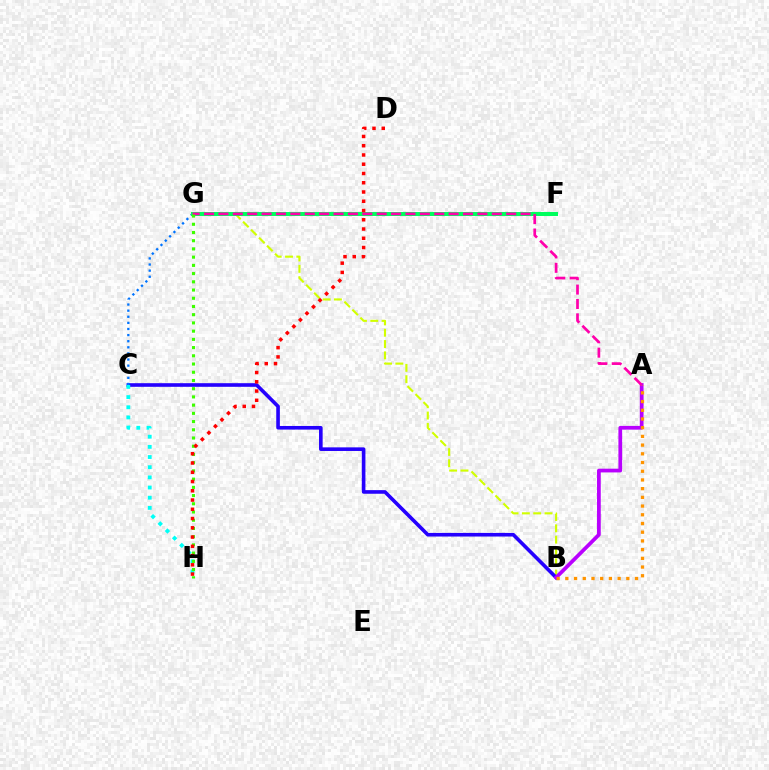{('B', 'G'): [{'color': '#d1ff00', 'line_style': 'dashed', 'thickness': 1.54}], ('B', 'C'): [{'color': '#2500ff', 'line_style': 'solid', 'thickness': 2.6}], ('C', 'G'): [{'color': '#0074ff', 'line_style': 'dotted', 'thickness': 1.66}], ('F', 'G'): [{'color': '#00ff5c', 'line_style': 'solid', 'thickness': 2.87}], ('C', 'H'): [{'color': '#00fff6', 'line_style': 'dotted', 'thickness': 2.76}], ('A', 'B'): [{'color': '#b900ff', 'line_style': 'solid', 'thickness': 2.69}, {'color': '#ff9400', 'line_style': 'dotted', 'thickness': 2.37}], ('A', 'G'): [{'color': '#ff00ac', 'line_style': 'dashed', 'thickness': 1.95}], ('G', 'H'): [{'color': '#3dff00', 'line_style': 'dotted', 'thickness': 2.23}], ('D', 'H'): [{'color': '#ff0000', 'line_style': 'dotted', 'thickness': 2.51}]}